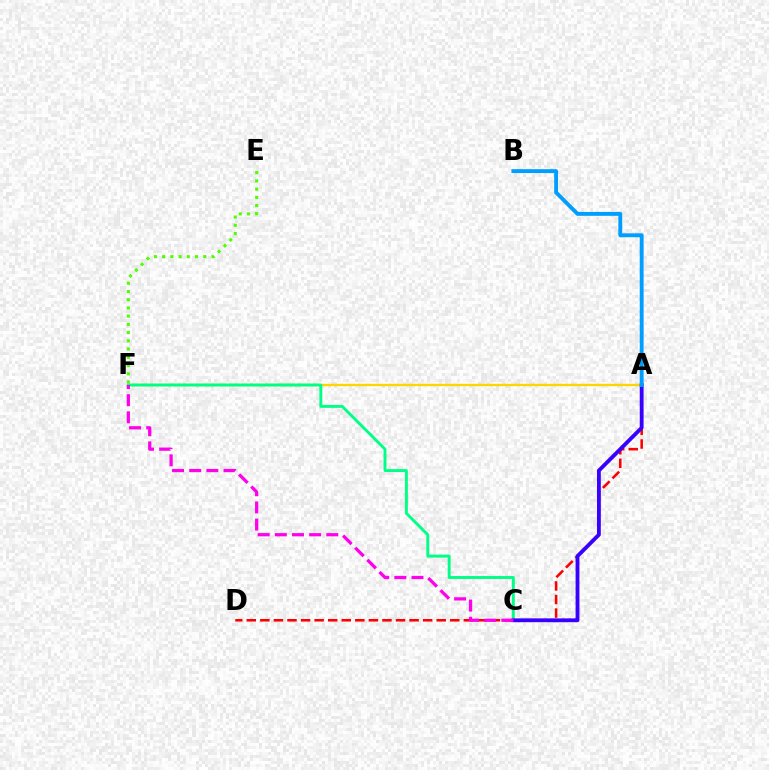{('A', 'F'): [{'color': '#ffd500', 'line_style': 'solid', 'thickness': 1.7}], ('E', 'F'): [{'color': '#4fff00', 'line_style': 'dotted', 'thickness': 2.24}], ('A', 'D'): [{'color': '#ff0000', 'line_style': 'dashed', 'thickness': 1.84}], ('C', 'F'): [{'color': '#00ff86', 'line_style': 'solid', 'thickness': 2.1}, {'color': '#ff00ed', 'line_style': 'dashed', 'thickness': 2.33}], ('A', 'C'): [{'color': '#3700ff', 'line_style': 'solid', 'thickness': 2.76}], ('A', 'B'): [{'color': '#009eff', 'line_style': 'solid', 'thickness': 2.8}]}